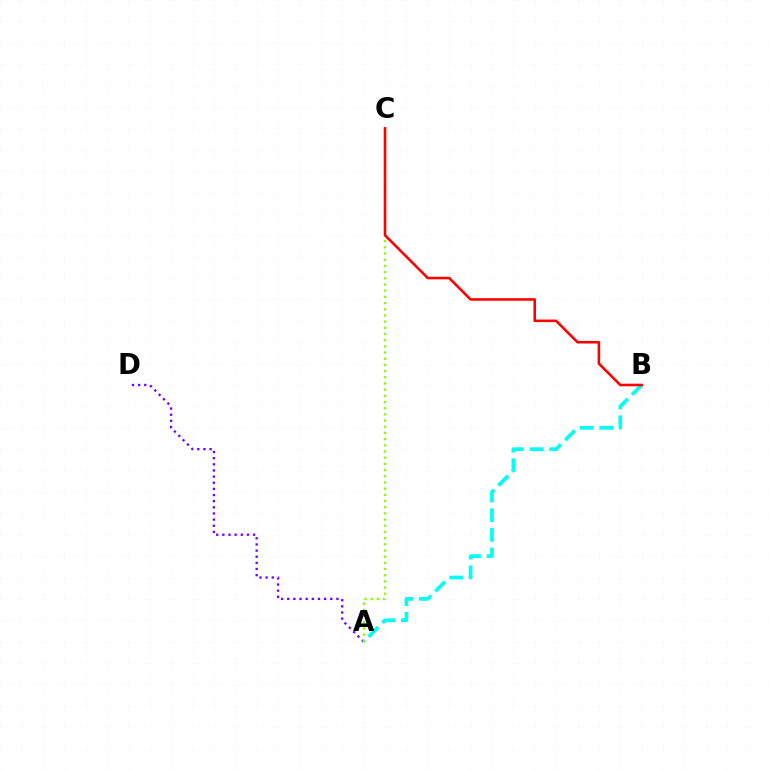{('A', 'D'): [{'color': '#7200ff', 'line_style': 'dotted', 'thickness': 1.67}], ('A', 'B'): [{'color': '#00fff6', 'line_style': 'dashed', 'thickness': 2.67}], ('A', 'C'): [{'color': '#84ff00', 'line_style': 'dotted', 'thickness': 1.68}], ('B', 'C'): [{'color': '#ff0000', 'line_style': 'solid', 'thickness': 1.86}]}